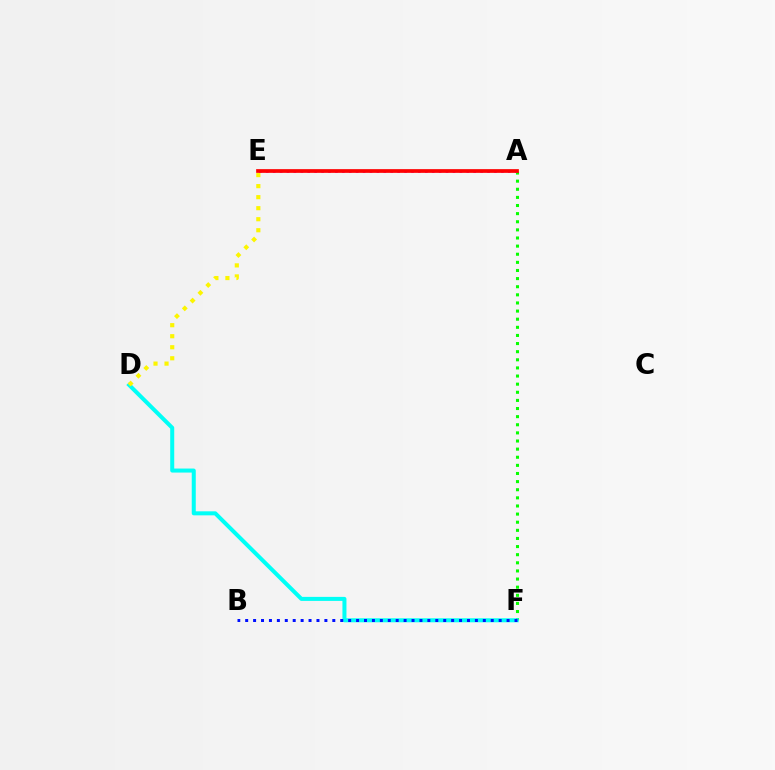{('A', 'F'): [{'color': '#08ff00', 'line_style': 'dotted', 'thickness': 2.21}], ('D', 'F'): [{'color': '#00fff6', 'line_style': 'solid', 'thickness': 2.89}], ('D', 'E'): [{'color': '#fcf500', 'line_style': 'dotted', 'thickness': 3.0}], ('A', 'E'): [{'color': '#ee00ff', 'line_style': 'dotted', 'thickness': 1.88}, {'color': '#ff0000', 'line_style': 'solid', 'thickness': 2.67}], ('B', 'F'): [{'color': '#0010ff', 'line_style': 'dotted', 'thickness': 2.15}]}